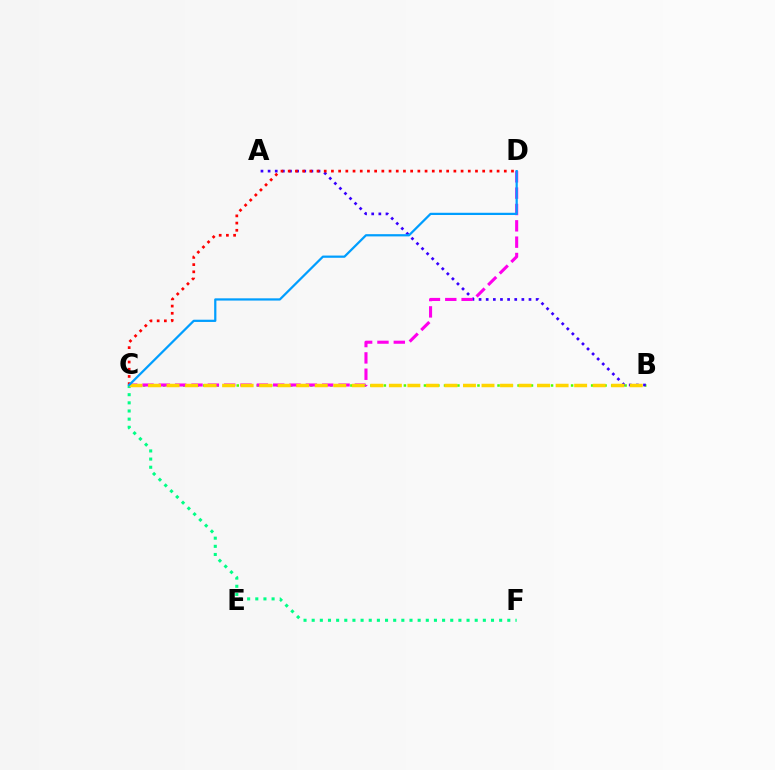{('C', 'F'): [{'color': '#00ff86', 'line_style': 'dotted', 'thickness': 2.21}], ('B', 'C'): [{'color': '#4fff00', 'line_style': 'dotted', 'thickness': 1.82}, {'color': '#ffd500', 'line_style': 'dashed', 'thickness': 2.52}], ('A', 'B'): [{'color': '#3700ff', 'line_style': 'dotted', 'thickness': 1.94}], ('C', 'D'): [{'color': '#ff00ed', 'line_style': 'dashed', 'thickness': 2.22}, {'color': '#ff0000', 'line_style': 'dotted', 'thickness': 1.96}, {'color': '#009eff', 'line_style': 'solid', 'thickness': 1.61}]}